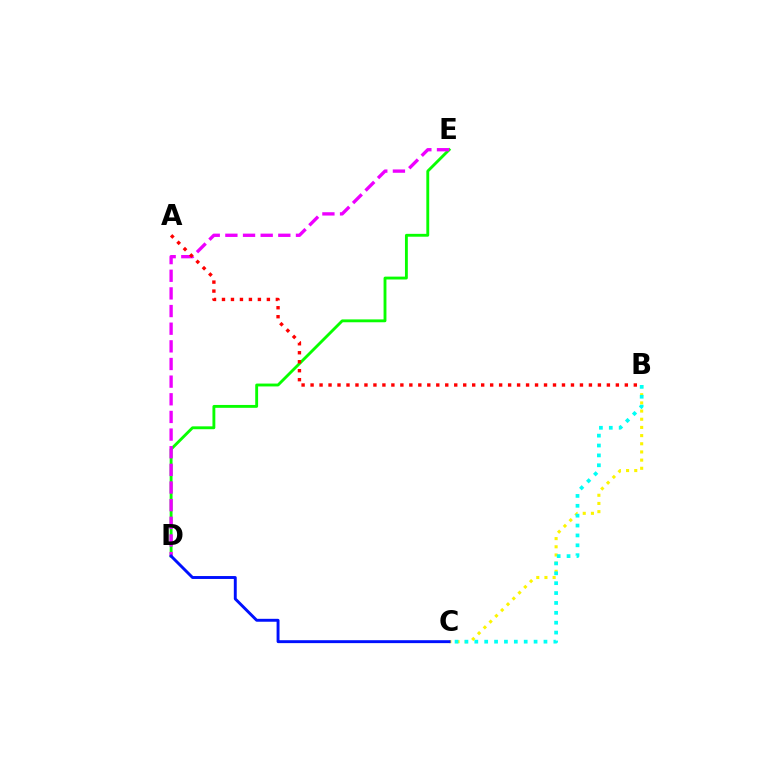{('D', 'E'): [{'color': '#08ff00', 'line_style': 'solid', 'thickness': 2.06}, {'color': '#ee00ff', 'line_style': 'dashed', 'thickness': 2.4}], ('B', 'C'): [{'color': '#fcf500', 'line_style': 'dotted', 'thickness': 2.22}, {'color': '#00fff6', 'line_style': 'dotted', 'thickness': 2.68}], ('A', 'B'): [{'color': '#ff0000', 'line_style': 'dotted', 'thickness': 2.44}], ('C', 'D'): [{'color': '#0010ff', 'line_style': 'solid', 'thickness': 2.1}]}